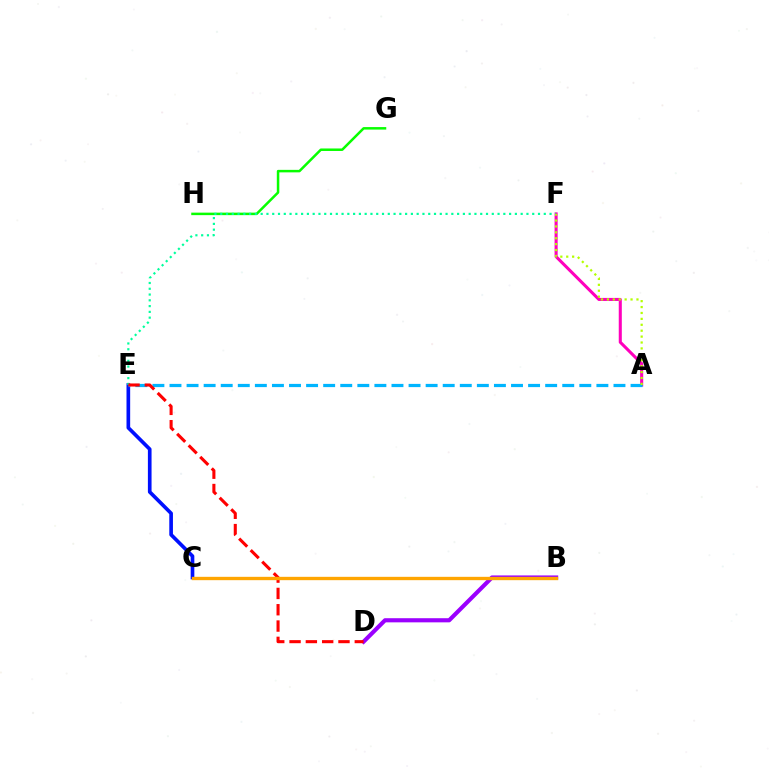{('G', 'H'): [{'color': '#08ff00', 'line_style': 'solid', 'thickness': 1.81}], ('B', 'D'): [{'color': '#9b00ff', 'line_style': 'solid', 'thickness': 2.98}], ('A', 'F'): [{'color': '#ff00bd', 'line_style': 'solid', 'thickness': 2.21}, {'color': '#b3ff00', 'line_style': 'dotted', 'thickness': 1.61}], ('C', 'E'): [{'color': '#0010ff', 'line_style': 'solid', 'thickness': 2.64}], ('E', 'F'): [{'color': '#00ff9d', 'line_style': 'dotted', 'thickness': 1.57}], ('A', 'E'): [{'color': '#00b5ff', 'line_style': 'dashed', 'thickness': 2.32}], ('D', 'E'): [{'color': '#ff0000', 'line_style': 'dashed', 'thickness': 2.22}], ('B', 'C'): [{'color': '#ffa500', 'line_style': 'solid', 'thickness': 2.41}]}